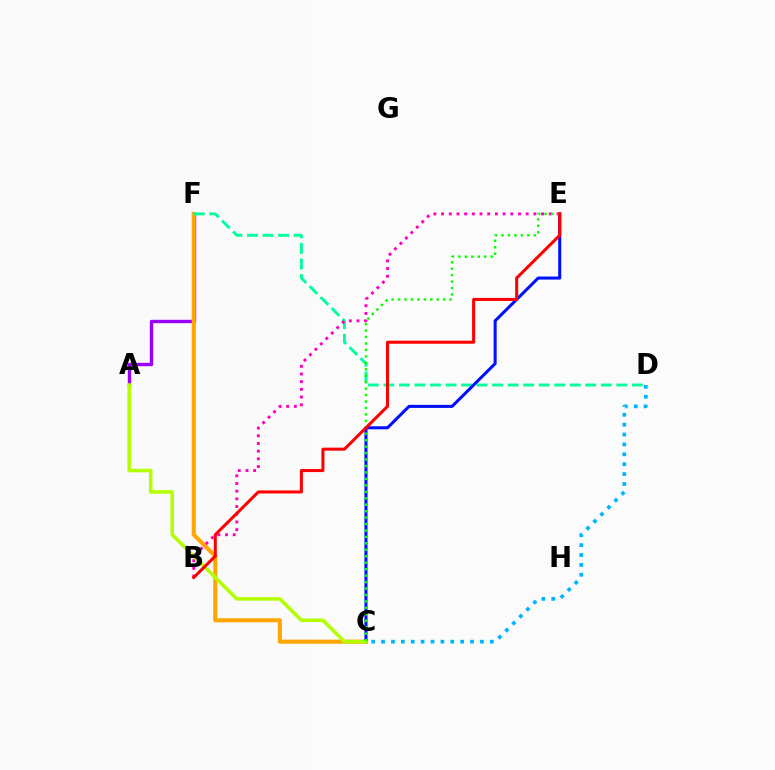{('A', 'F'): [{'color': '#9b00ff', 'line_style': 'solid', 'thickness': 2.44}], ('C', 'F'): [{'color': '#ffa500', 'line_style': 'solid', 'thickness': 2.94}], ('D', 'F'): [{'color': '#00ff9d', 'line_style': 'dashed', 'thickness': 2.11}], ('C', 'E'): [{'color': '#0010ff', 'line_style': 'solid', 'thickness': 2.19}, {'color': '#08ff00', 'line_style': 'dotted', 'thickness': 1.75}], ('B', 'E'): [{'color': '#ff00bd', 'line_style': 'dotted', 'thickness': 2.09}, {'color': '#ff0000', 'line_style': 'solid', 'thickness': 2.18}], ('A', 'C'): [{'color': '#b3ff00', 'line_style': 'solid', 'thickness': 2.55}], ('C', 'D'): [{'color': '#00b5ff', 'line_style': 'dotted', 'thickness': 2.69}]}